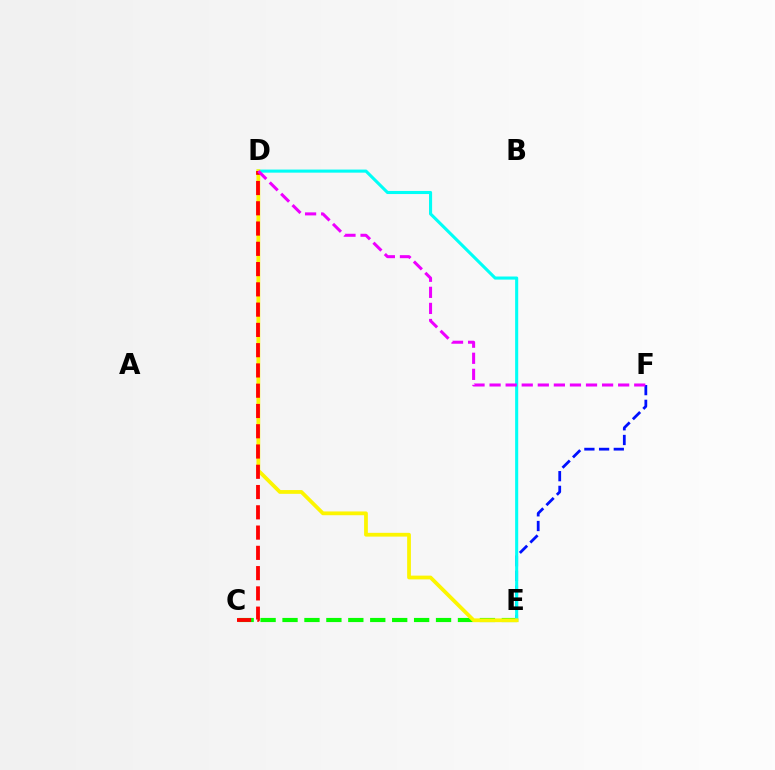{('C', 'E'): [{'color': '#08ff00', 'line_style': 'dashed', 'thickness': 2.98}], ('E', 'F'): [{'color': '#0010ff', 'line_style': 'dashed', 'thickness': 2.0}], ('D', 'E'): [{'color': '#00fff6', 'line_style': 'solid', 'thickness': 2.23}, {'color': '#fcf500', 'line_style': 'solid', 'thickness': 2.71}], ('C', 'D'): [{'color': '#ff0000', 'line_style': 'dashed', 'thickness': 2.75}], ('D', 'F'): [{'color': '#ee00ff', 'line_style': 'dashed', 'thickness': 2.18}]}